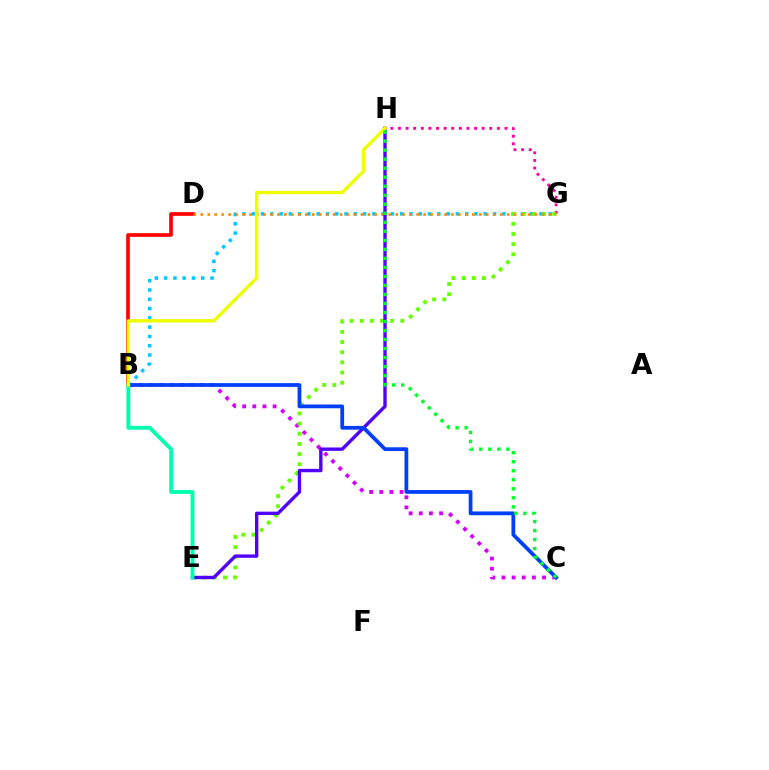{('B', 'C'): [{'color': '#d600ff', 'line_style': 'dotted', 'thickness': 2.76}, {'color': '#003fff', 'line_style': 'solid', 'thickness': 2.71}], ('G', 'H'): [{'color': '#ff00a0', 'line_style': 'dotted', 'thickness': 2.07}], ('B', 'D'): [{'color': '#ff0000', 'line_style': 'solid', 'thickness': 2.65}], ('B', 'G'): [{'color': '#00c7ff', 'line_style': 'dotted', 'thickness': 2.52}], ('E', 'G'): [{'color': '#66ff00', 'line_style': 'dotted', 'thickness': 2.76}], ('D', 'G'): [{'color': '#ff8800', 'line_style': 'dotted', 'thickness': 1.89}], ('E', 'H'): [{'color': '#4f00ff', 'line_style': 'solid', 'thickness': 2.42}], ('B', 'E'): [{'color': '#00ffaf', 'line_style': 'solid', 'thickness': 2.76}], ('B', 'H'): [{'color': '#eeff00', 'line_style': 'solid', 'thickness': 2.44}], ('C', 'H'): [{'color': '#00ff27', 'line_style': 'dotted', 'thickness': 2.45}]}